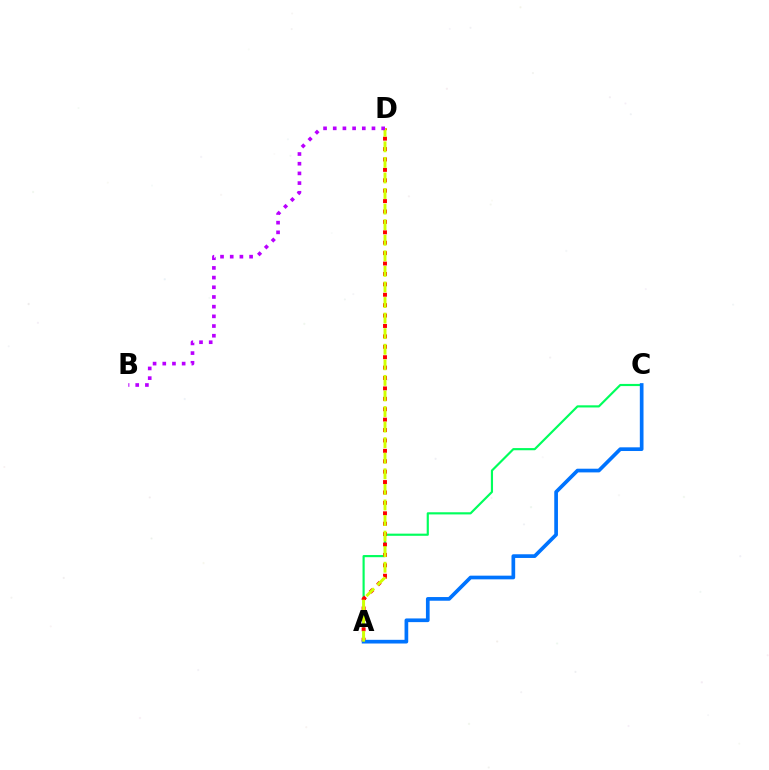{('A', 'C'): [{'color': '#00ff5c', 'line_style': 'solid', 'thickness': 1.56}, {'color': '#0074ff', 'line_style': 'solid', 'thickness': 2.66}], ('A', 'D'): [{'color': '#ff0000', 'line_style': 'dotted', 'thickness': 2.83}, {'color': '#d1ff00', 'line_style': 'dashed', 'thickness': 2.12}], ('B', 'D'): [{'color': '#b900ff', 'line_style': 'dotted', 'thickness': 2.63}]}